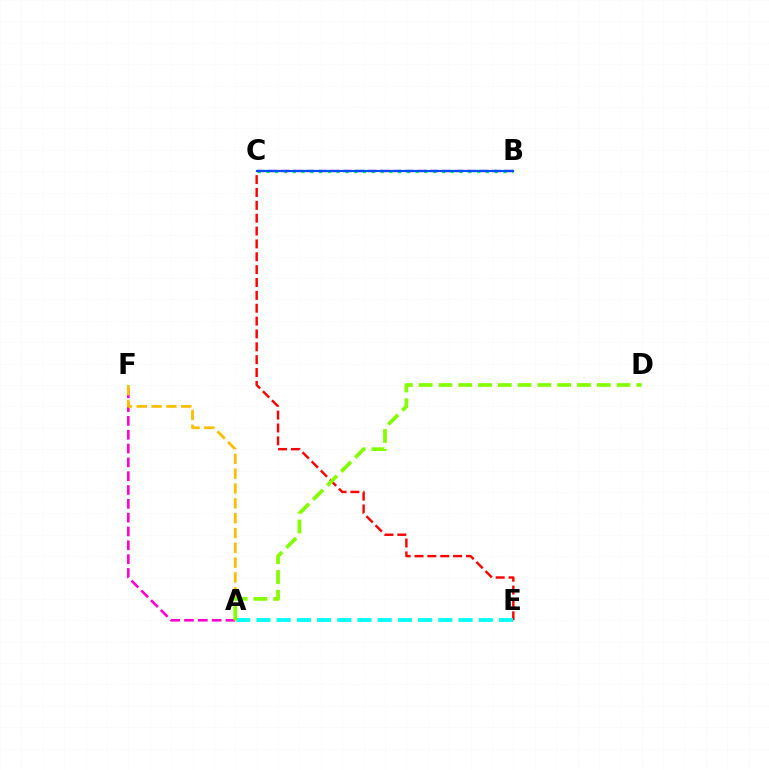{('A', 'F'): [{'color': '#ff00cf', 'line_style': 'dashed', 'thickness': 1.88}, {'color': '#ffbd00', 'line_style': 'dashed', 'thickness': 2.01}], ('C', 'E'): [{'color': '#ff0000', 'line_style': 'dashed', 'thickness': 1.75}], ('B', 'C'): [{'color': '#00ff39', 'line_style': 'dotted', 'thickness': 2.39}, {'color': '#7200ff', 'line_style': 'dashed', 'thickness': 1.69}, {'color': '#004bff', 'line_style': 'solid', 'thickness': 1.53}], ('A', 'E'): [{'color': '#00fff6', 'line_style': 'dashed', 'thickness': 2.75}], ('A', 'D'): [{'color': '#84ff00', 'line_style': 'dashed', 'thickness': 2.69}]}